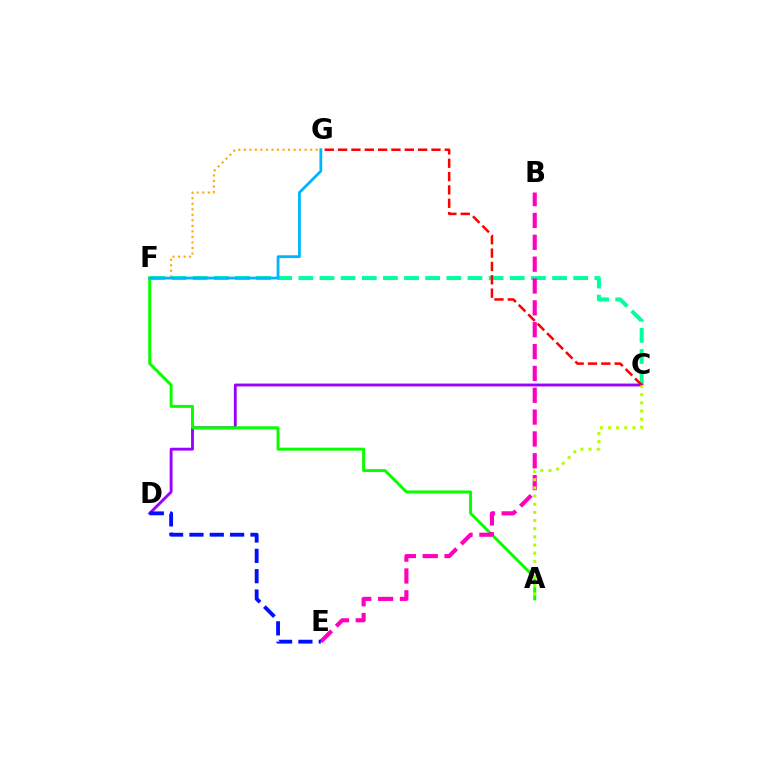{('C', 'F'): [{'color': '#00ff9d', 'line_style': 'dashed', 'thickness': 2.87}], ('C', 'D'): [{'color': '#9b00ff', 'line_style': 'solid', 'thickness': 2.06}], ('A', 'F'): [{'color': '#08ff00', 'line_style': 'solid', 'thickness': 2.14}], ('F', 'G'): [{'color': '#ffa500', 'line_style': 'dotted', 'thickness': 1.5}, {'color': '#00b5ff', 'line_style': 'solid', 'thickness': 2.01}], ('B', 'E'): [{'color': '#ff00bd', 'line_style': 'dashed', 'thickness': 2.97}], ('A', 'C'): [{'color': '#b3ff00', 'line_style': 'dotted', 'thickness': 2.22}], ('C', 'G'): [{'color': '#ff0000', 'line_style': 'dashed', 'thickness': 1.81}], ('D', 'E'): [{'color': '#0010ff', 'line_style': 'dashed', 'thickness': 2.76}]}